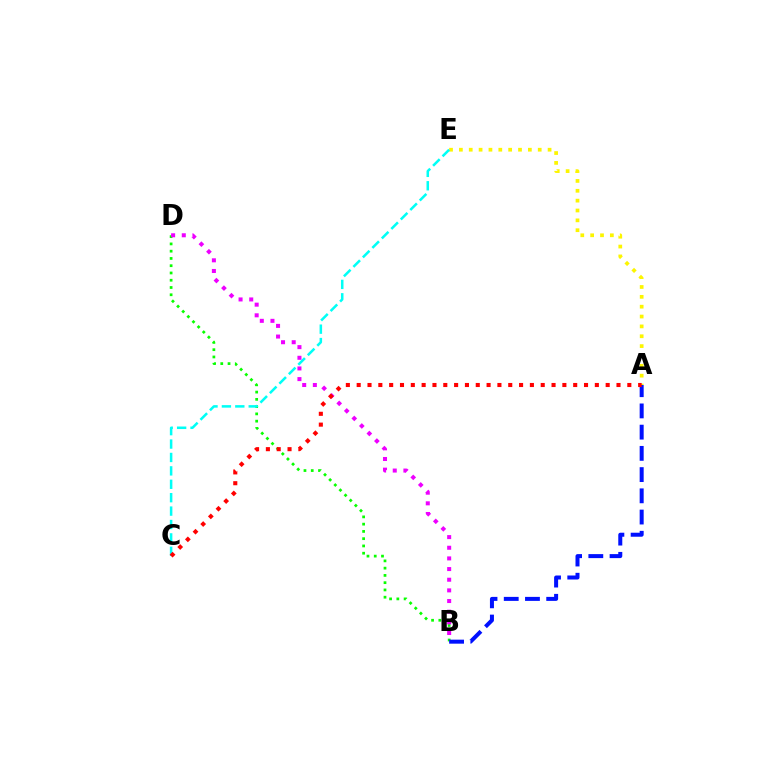{('A', 'E'): [{'color': '#fcf500', 'line_style': 'dotted', 'thickness': 2.68}], ('B', 'D'): [{'color': '#08ff00', 'line_style': 'dotted', 'thickness': 1.97}, {'color': '#ee00ff', 'line_style': 'dotted', 'thickness': 2.9}], ('C', 'E'): [{'color': '#00fff6', 'line_style': 'dashed', 'thickness': 1.82}], ('A', 'B'): [{'color': '#0010ff', 'line_style': 'dashed', 'thickness': 2.88}], ('A', 'C'): [{'color': '#ff0000', 'line_style': 'dotted', 'thickness': 2.94}]}